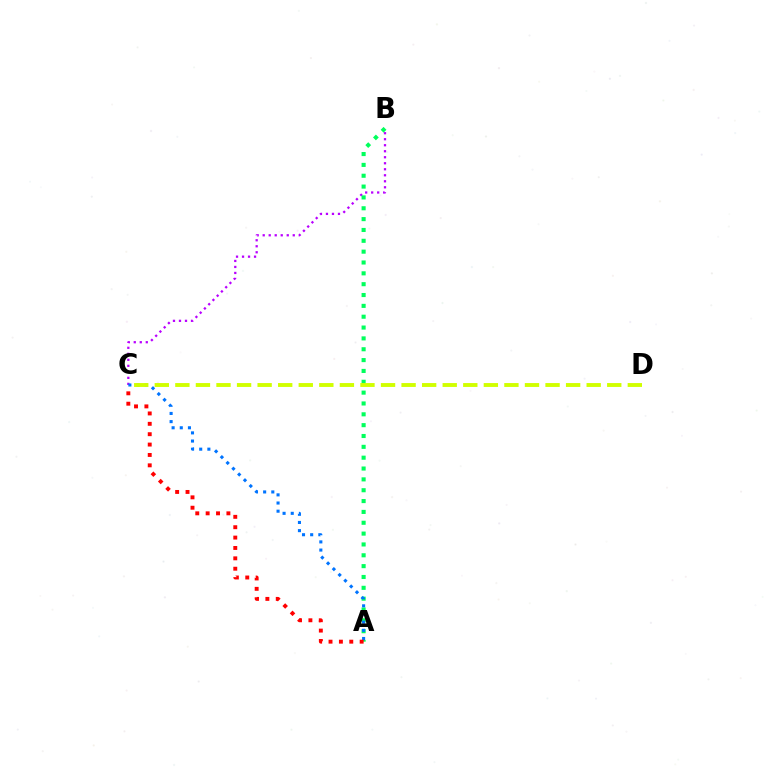{('B', 'C'): [{'color': '#b900ff', 'line_style': 'dotted', 'thickness': 1.63}], ('A', 'B'): [{'color': '#00ff5c', 'line_style': 'dotted', 'thickness': 2.95}], ('A', 'C'): [{'color': '#0074ff', 'line_style': 'dotted', 'thickness': 2.22}, {'color': '#ff0000', 'line_style': 'dotted', 'thickness': 2.82}], ('C', 'D'): [{'color': '#d1ff00', 'line_style': 'dashed', 'thickness': 2.79}]}